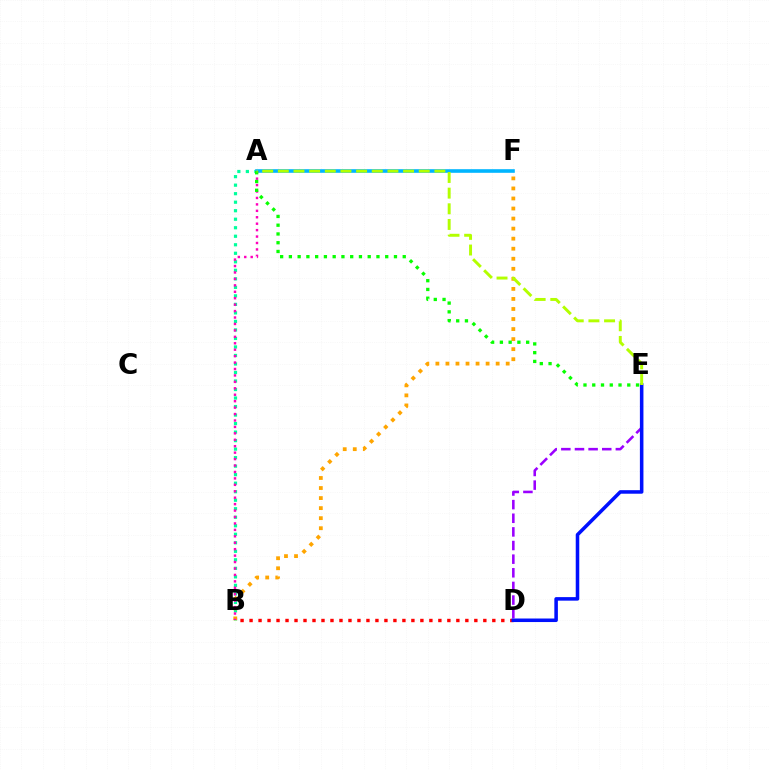{('A', 'B'): [{'color': '#00ff9d', 'line_style': 'dotted', 'thickness': 2.31}, {'color': '#ff00bd', 'line_style': 'dotted', 'thickness': 1.75}], ('A', 'F'): [{'color': '#00b5ff', 'line_style': 'solid', 'thickness': 2.6}], ('B', 'D'): [{'color': '#ff0000', 'line_style': 'dotted', 'thickness': 2.44}], ('D', 'E'): [{'color': '#9b00ff', 'line_style': 'dashed', 'thickness': 1.85}, {'color': '#0010ff', 'line_style': 'solid', 'thickness': 2.55}], ('B', 'F'): [{'color': '#ffa500', 'line_style': 'dotted', 'thickness': 2.73}], ('A', 'E'): [{'color': '#08ff00', 'line_style': 'dotted', 'thickness': 2.38}, {'color': '#b3ff00', 'line_style': 'dashed', 'thickness': 2.13}]}